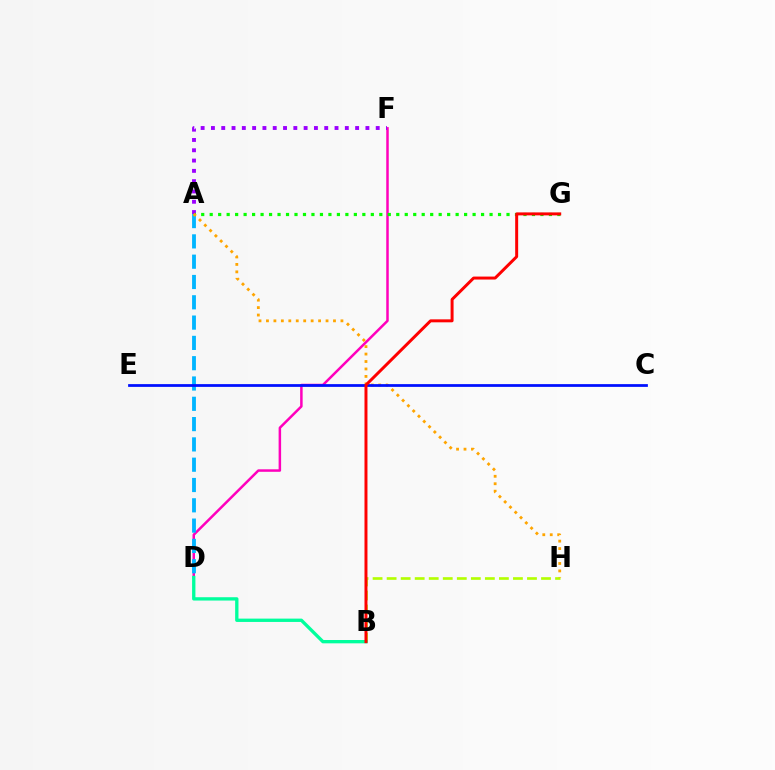{('D', 'F'): [{'color': '#ff00bd', 'line_style': 'solid', 'thickness': 1.8}], ('A', 'F'): [{'color': '#9b00ff', 'line_style': 'dotted', 'thickness': 2.8}], ('B', 'H'): [{'color': '#b3ff00', 'line_style': 'dashed', 'thickness': 1.91}], ('A', 'D'): [{'color': '#00b5ff', 'line_style': 'dashed', 'thickness': 2.76}], ('A', 'G'): [{'color': '#08ff00', 'line_style': 'dotted', 'thickness': 2.3}], ('A', 'H'): [{'color': '#ffa500', 'line_style': 'dotted', 'thickness': 2.02}], ('C', 'E'): [{'color': '#0010ff', 'line_style': 'solid', 'thickness': 1.99}], ('B', 'D'): [{'color': '#00ff9d', 'line_style': 'solid', 'thickness': 2.39}], ('B', 'G'): [{'color': '#ff0000', 'line_style': 'solid', 'thickness': 2.14}]}